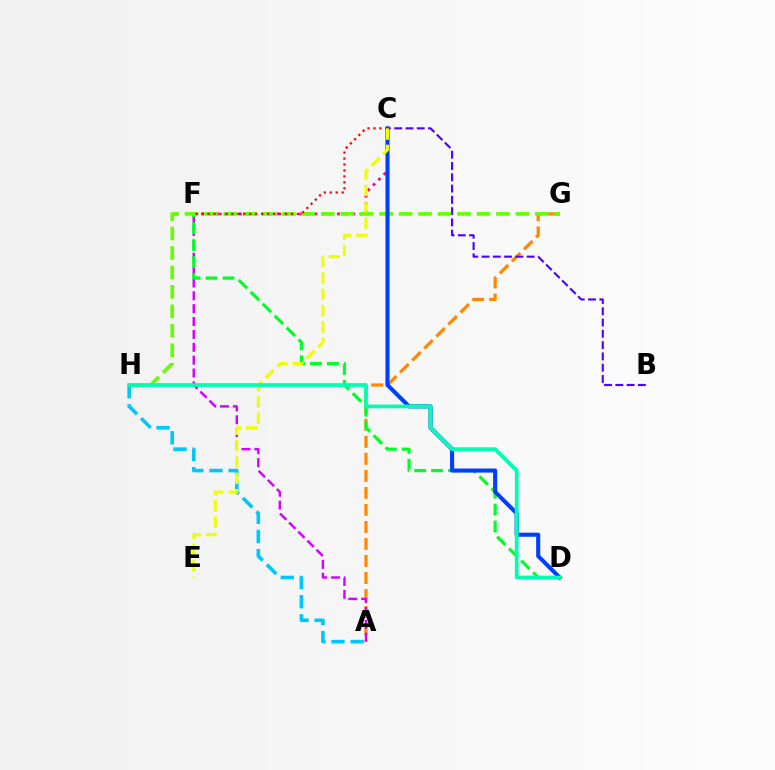{('A', 'G'): [{'color': '#ff8800', 'line_style': 'dashed', 'thickness': 2.31}], ('C', 'F'): [{'color': '#ff00a0', 'line_style': 'dotted', 'thickness': 2.05}, {'color': '#ff0000', 'line_style': 'dotted', 'thickness': 1.62}], ('B', 'C'): [{'color': '#4f00ff', 'line_style': 'dashed', 'thickness': 1.53}], ('A', 'F'): [{'color': '#d600ff', 'line_style': 'dashed', 'thickness': 1.75}], ('D', 'F'): [{'color': '#00ff27', 'line_style': 'dashed', 'thickness': 2.3}], ('G', 'H'): [{'color': '#66ff00', 'line_style': 'dashed', 'thickness': 2.64}], ('A', 'H'): [{'color': '#00c7ff', 'line_style': 'dashed', 'thickness': 2.6}], ('C', 'D'): [{'color': '#003fff', 'line_style': 'solid', 'thickness': 2.94}], ('C', 'E'): [{'color': '#eeff00', 'line_style': 'dashed', 'thickness': 2.22}], ('D', 'H'): [{'color': '#00ffaf', 'line_style': 'solid', 'thickness': 2.69}]}